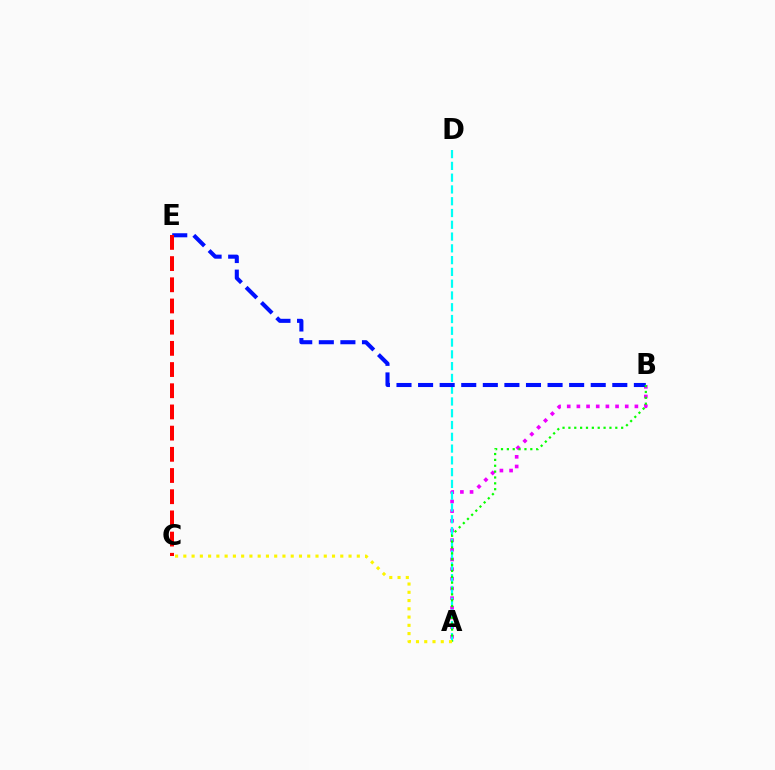{('A', 'B'): [{'color': '#ee00ff', 'line_style': 'dotted', 'thickness': 2.63}, {'color': '#08ff00', 'line_style': 'dotted', 'thickness': 1.59}], ('A', 'D'): [{'color': '#00fff6', 'line_style': 'dashed', 'thickness': 1.6}], ('B', 'E'): [{'color': '#0010ff', 'line_style': 'dashed', 'thickness': 2.93}], ('C', 'E'): [{'color': '#ff0000', 'line_style': 'dashed', 'thickness': 2.88}], ('A', 'C'): [{'color': '#fcf500', 'line_style': 'dotted', 'thickness': 2.24}]}